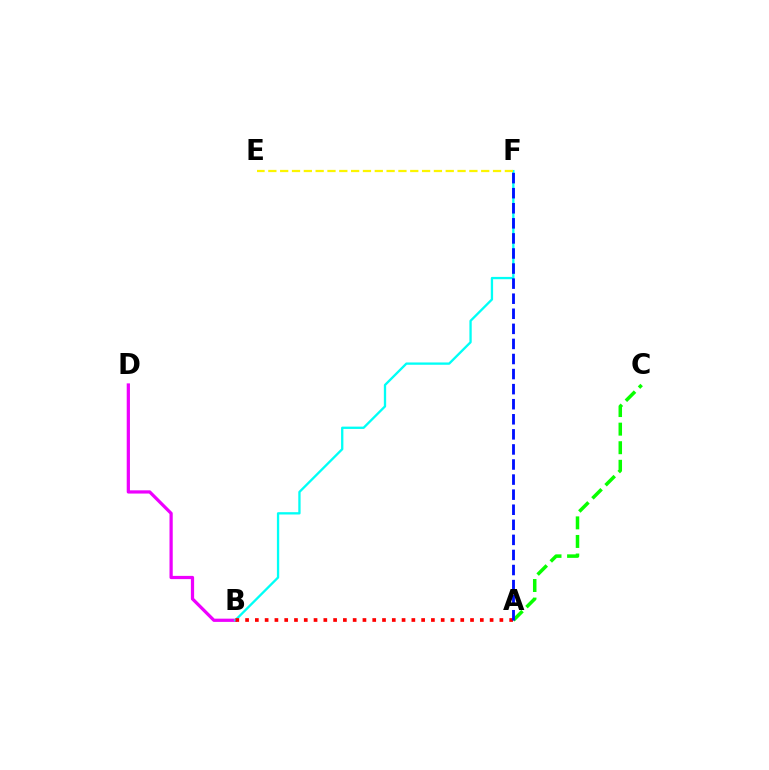{('B', 'D'): [{'color': '#ee00ff', 'line_style': 'solid', 'thickness': 2.33}], ('B', 'F'): [{'color': '#00fff6', 'line_style': 'solid', 'thickness': 1.67}], ('A', 'B'): [{'color': '#ff0000', 'line_style': 'dotted', 'thickness': 2.66}], ('E', 'F'): [{'color': '#fcf500', 'line_style': 'dashed', 'thickness': 1.61}], ('A', 'C'): [{'color': '#08ff00', 'line_style': 'dashed', 'thickness': 2.52}], ('A', 'F'): [{'color': '#0010ff', 'line_style': 'dashed', 'thickness': 2.05}]}